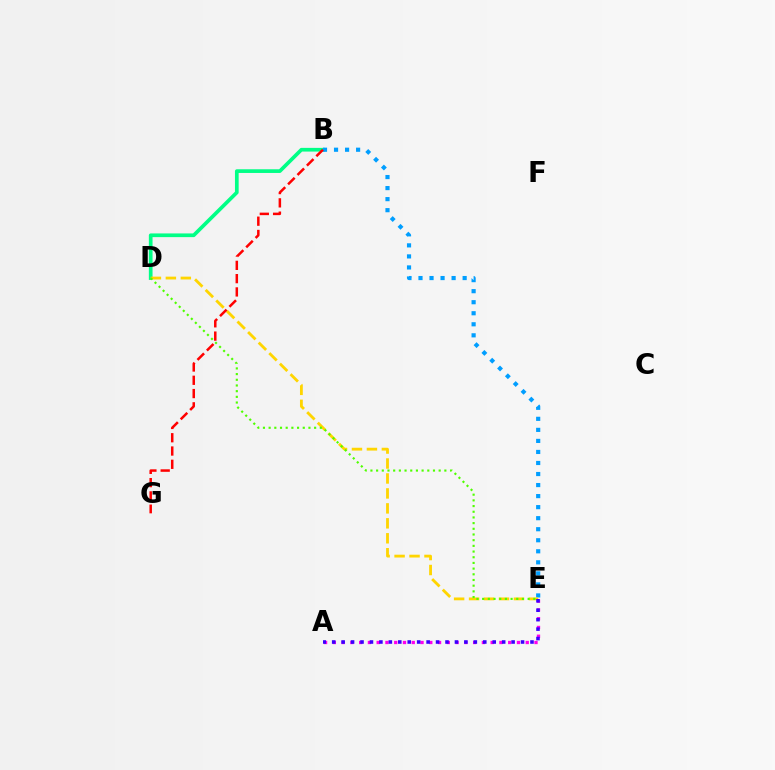{('A', 'E'): [{'color': '#ff00ed', 'line_style': 'dotted', 'thickness': 2.38}, {'color': '#3700ff', 'line_style': 'dotted', 'thickness': 2.57}], ('B', 'D'): [{'color': '#00ff86', 'line_style': 'solid', 'thickness': 2.66}], ('B', 'E'): [{'color': '#009eff', 'line_style': 'dotted', 'thickness': 3.0}], ('D', 'E'): [{'color': '#ffd500', 'line_style': 'dashed', 'thickness': 2.03}, {'color': '#4fff00', 'line_style': 'dotted', 'thickness': 1.55}], ('B', 'G'): [{'color': '#ff0000', 'line_style': 'dashed', 'thickness': 1.8}]}